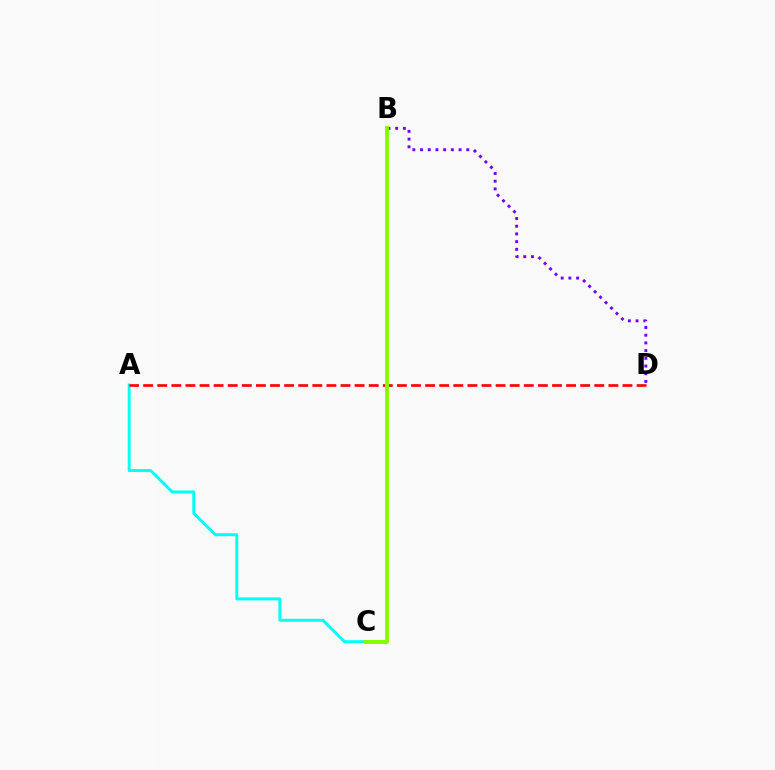{('B', 'D'): [{'color': '#7200ff', 'line_style': 'dotted', 'thickness': 2.09}], ('A', 'C'): [{'color': '#00fff6', 'line_style': 'solid', 'thickness': 2.11}], ('A', 'D'): [{'color': '#ff0000', 'line_style': 'dashed', 'thickness': 1.92}], ('B', 'C'): [{'color': '#84ff00', 'line_style': 'solid', 'thickness': 2.81}]}